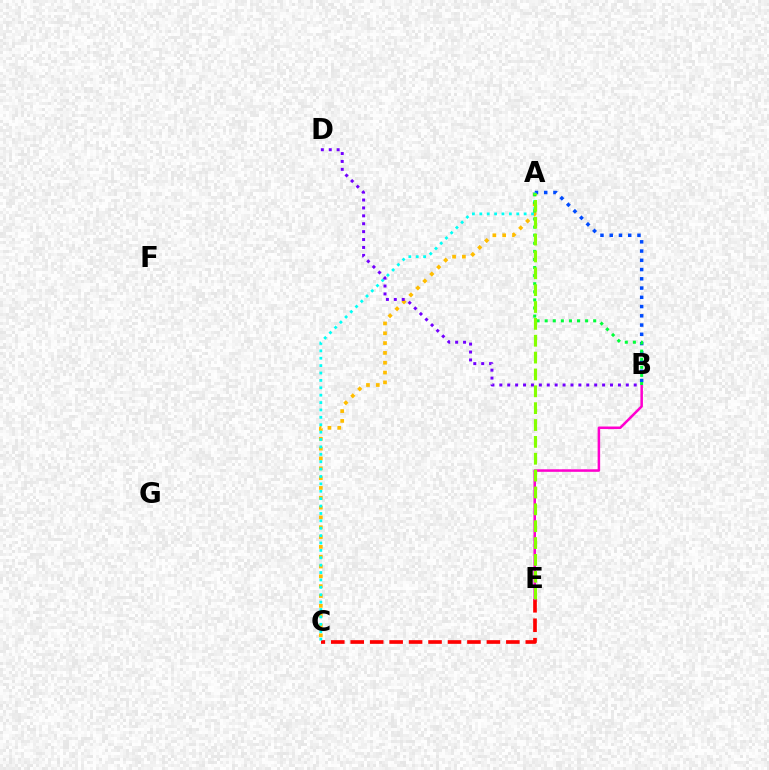{('C', 'E'): [{'color': '#ff0000', 'line_style': 'dashed', 'thickness': 2.64}], ('A', 'C'): [{'color': '#ffbd00', 'line_style': 'dotted', 'thickness': 2.67}, {'color': '#00fff6', 'line_style': 'dotted', 'thickness': 2.01}], ('B', 'E'): [{'color': '#ff00cf', 'line_style': 'solid', 'thickness': 1.82}], ('A', 'B'): [{'color': '#004bff', 'line_style': 'dotted', 'thickness': 2.51}, {'color': '#00ff39', 'line_style': 'dotted', 'thickness': 2.2}], ('A', 'E'): [{'color': '#84ff00', 'line_style': 'dashed', 'thickness': 2.29}], ('B', 'D'): [{'color': '#7200ff', 'line_style': 'dotted', 'thickness': 2.15}]}